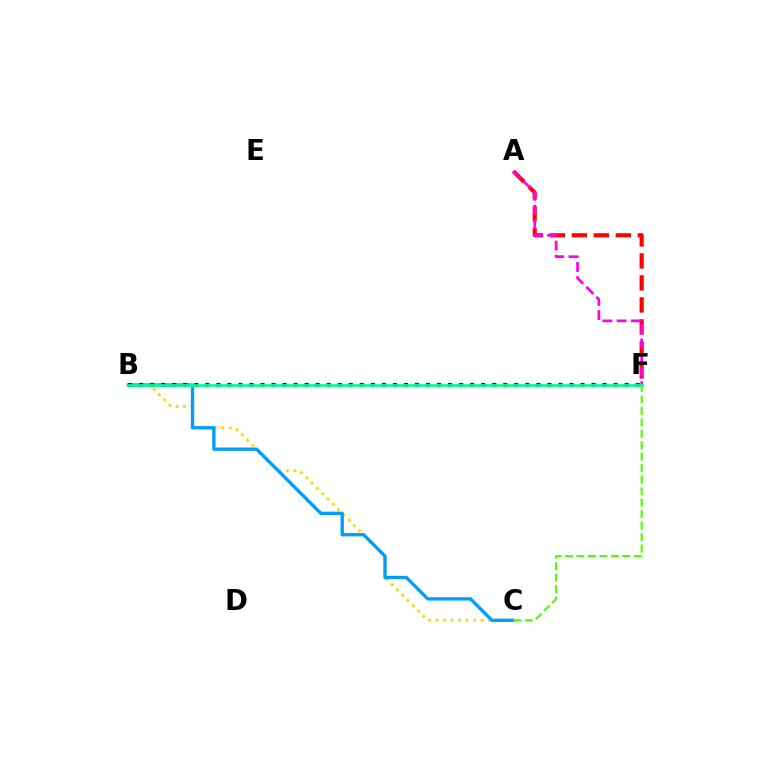{('A', 'F'): [{'color': '#ff0000', 'line_style': 'dashed', 'thickness': 2.99}, {'color': '#ff00ed', 'line_style': 'dashed', 'thickness': 1.94}], ('B', 'C'): [{'color': '#ffd500', 'line_style': 'dotted', 'thickness': 2.03}, {'color': '#009eff', 'line_style': 'solid', 'thickness': 2.4}], ('B', 'F'): [{'color': '#3700ff', 'line_style': 'dotted', 'thickness': 3.0}, {'color': '#00ff86', 'line_style': 'solid', 'thickness': 1.96}], ('C', 'F'): [{'color': '#4fff00', 'line_style': 'dashed', 'thickness': 1.56}]}